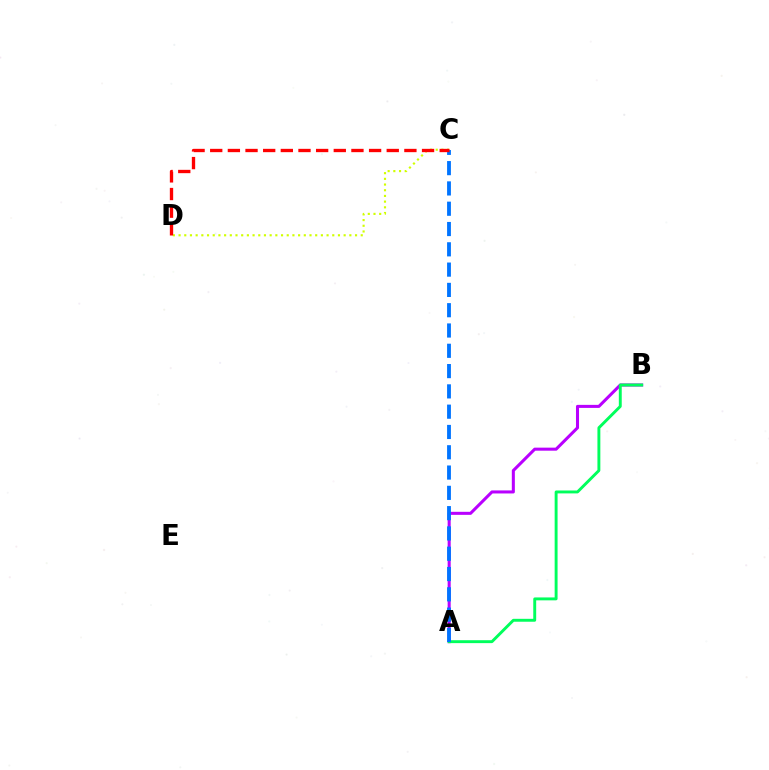{('A', 'B'): [{'color': '#b900ff', 'line_style': 'solid', 'thickness': 2.19}, {'color': '#00ff5c', 'line_style': 'solid', 'thickness': 2.1}], ('A', 'C'): [{'color': '#0074ff', 'line_style': 'dashed', 'thickness': 2.76}], ('C', 'D'): [{'color': '#d1ff00', 'line_style': 'dotted', 'thickness': 1.55}, {'color': '#ff0000', 'line_style': 'dashed', 'thickness': 2.4}]}